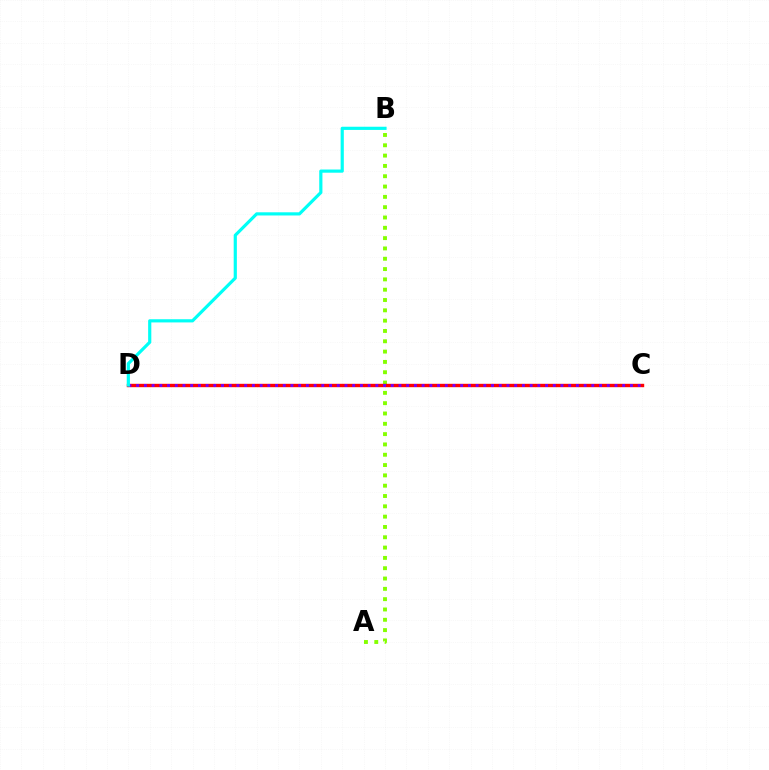{('A', 'B'): [{'color': '#84ff00', 'line_style': 'dotted', 'thickness': 2.8}], ('C', 'D'): [{'color': '#ff0000', 'line_style': 'solid', 'thickness': 2.45}, {'color': '#7200ff', 'line_style': 'dotted', 'thickness': 2.1}], ('B', 'D'): [{'color': '#00fff6', 'line_style': 'solid', 'thickness': 2.29}]}